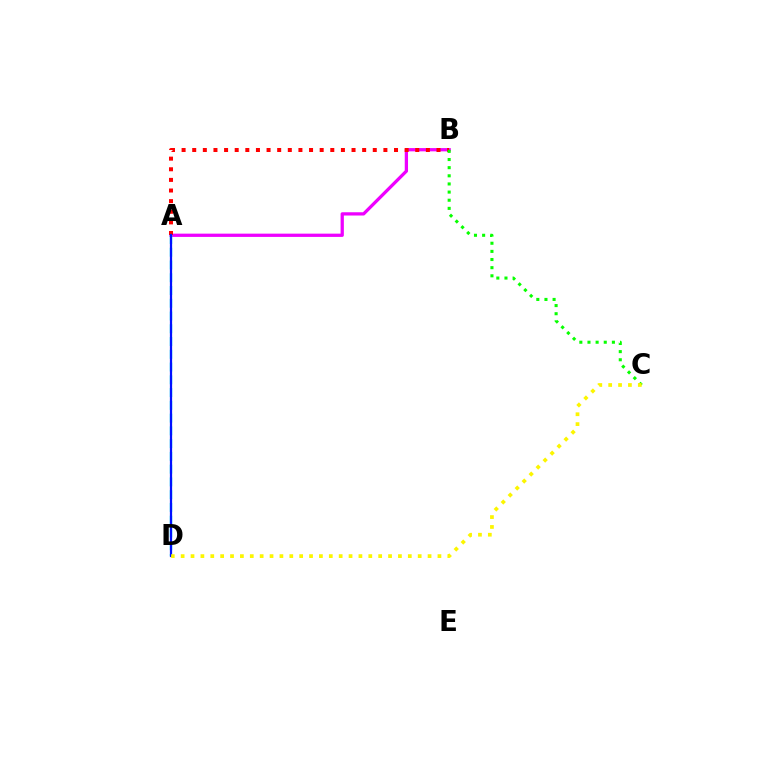{('A', 'B'): [{'color': '#ee00ff', 'line_style': 'solid', 'thickness': 2.35}, {'color': '#ff0000', 'line_style': 'dotted', 'thickness': 2.89}], ('B', 'C'): [{'color': '#08ff00', 'line_style': 'dotted', 'thickness': 2.21}], ('A', 'D'): [{'color': '#00fff6', 'line_style': 'dashed', 'thickness': 1.73}, {'color': '#0010ff', 'line_style': 'solid', 'thickness': 1.61}], ('C', 'D'): [{'color': '#fcf500', 'line_style': 'dotted', 'thickness': 2.68}]}